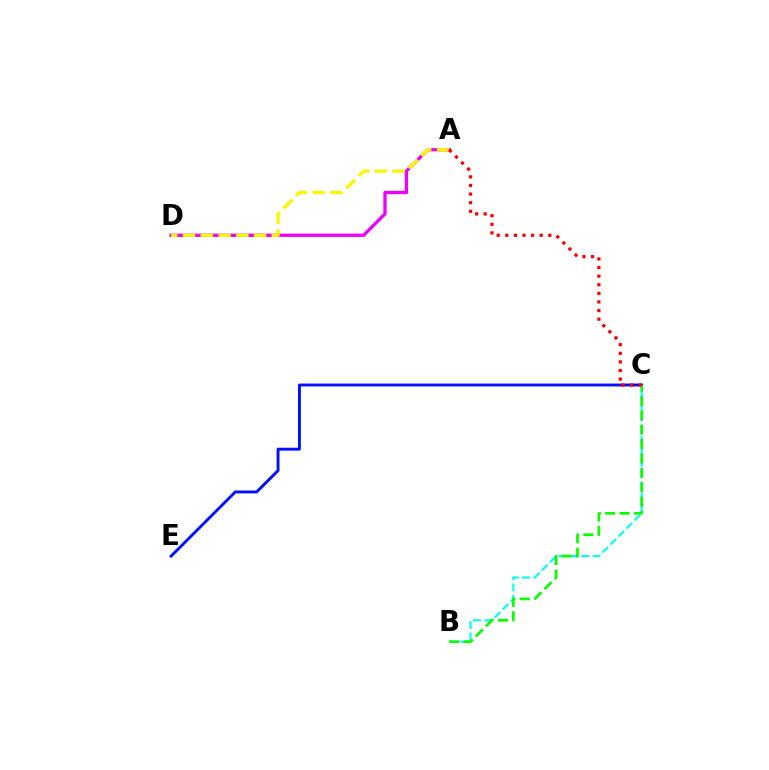{('A', 'D'): [{'color': '#ee00ff', 'line_style': 'solid', 'thickness': 2.37}, {'color': '#fcf500', 'line_style': 'dashed', 'thickness': 2.41}], ('B', 'C'): [{'color': '#00fff6', 'line_style': 'dashed', 'thickness': 1.54}, {'color': '#08ff00', 'line_style': 'dashed', 'thickness': 1.96}], ('C', 'E'): [{'color': '#0010ff', 'line_style': 'solid', 'thickness': 2.09}], ('A', 'C'): [{'color': '#ff0000', 'line_style': 'dotted', 'thickness': 2.34}]}